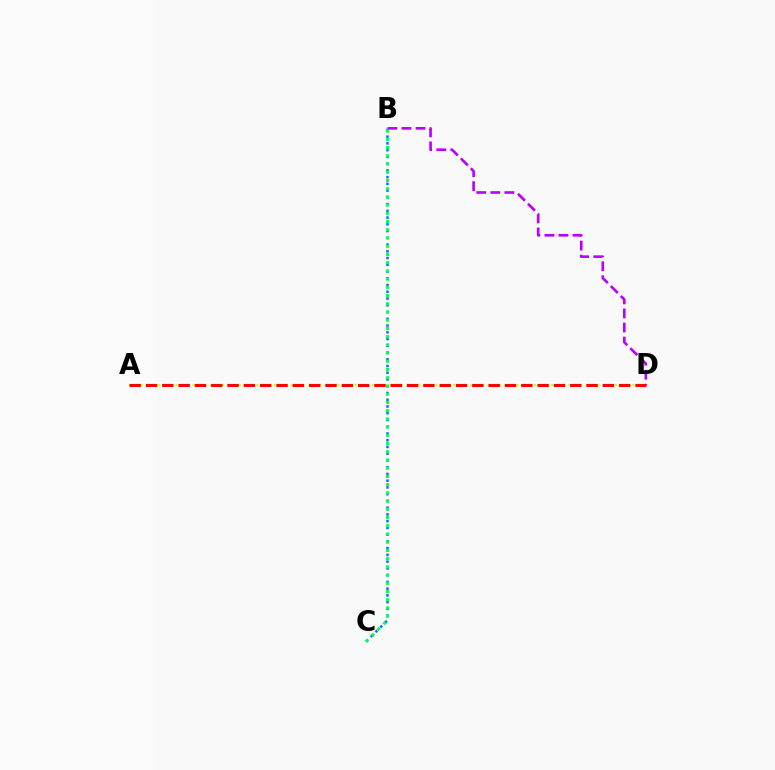{('A', 'D'): [{'color': '#d1ff00', 'line_style': 'dotted', 'thickness': 1.57}, {'color': '#ff0000', 'line_style': 'dashed', 'thickness': 2.22}], ('B', 'D'): [{'color': '#b900ff', 'line_style': 'dashed', 'thickness': 1.91}], ('B', 'C'): [{'color': '#0074ff', 'line_style': 'dotted', 'thickness': 1.83}, {'color': '#00ff5c', 'line_style': 'dotted', 'thickness': 2.23}]}